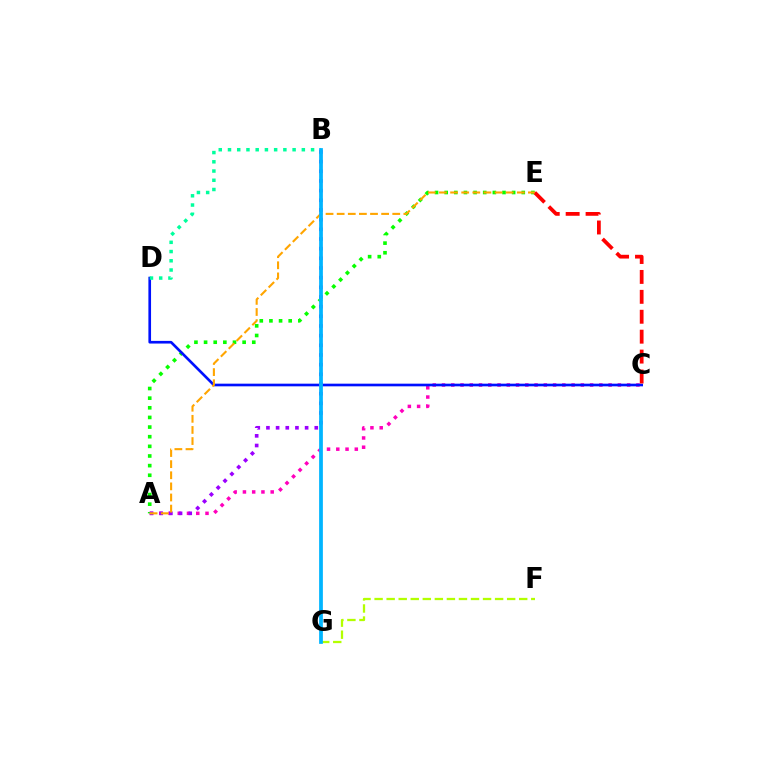{('A', 'C'): [{'color': '#ff00bd', 'line_style': 'dotted', 'thickness': 2.51}], ('A', 'E'): [{'color': '#08ff00', 'line_style': 'dotted', 'thickness': 2.62}, {'color': '#ffa500', 'line_style': 'dashed', 'thickness': 1.51}], ('F', 'G'): [{'color': '#b3ff00', 'line_style': 'dashed', 'thickness': 1.64}], ('C', 'D'): [{'color': '#0010ff', 'line_style': 'solid', 'thickness': 1.91}], ('A', 'B'): [{'color': '#9b00ff', 'line_style': 'dotted', 'thickness': 2.63}], ('C', 'E'): [{'color': '#ff0000', 'line_style': 'dashed', 'thickness': 2.71}], ('B', 'D'): [{'color': '#00ff9d', 'line_style': 'dotted', 'thickness': 2.51}], ('B', 'G'): [{'color': '#00b5ff', 'line_style': 'solid', 'thickness': 2.7}]}